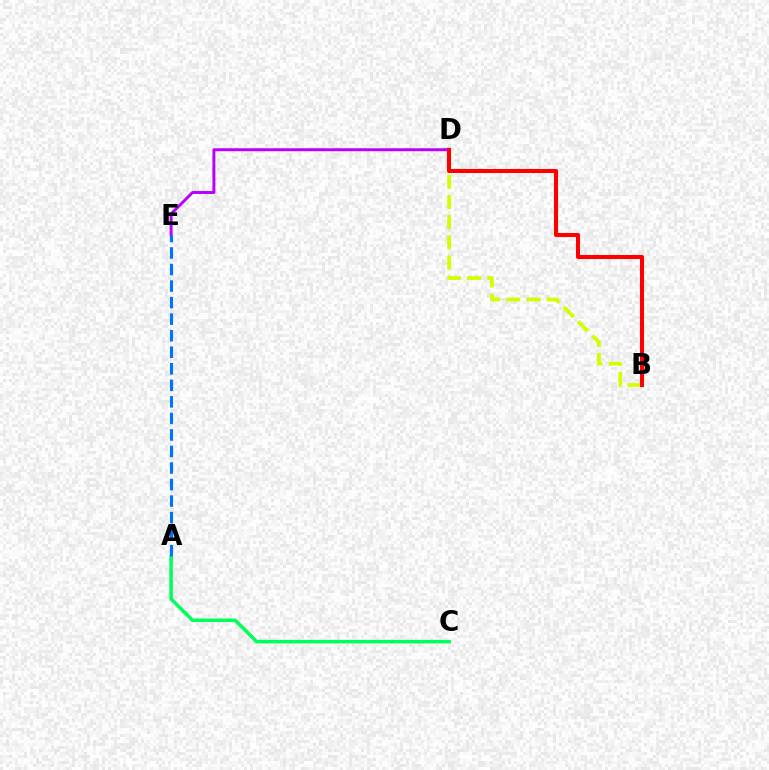{('B', 'D'): [{'color': '#d1ff00', 'line_style': 'dashed', 'thickness': 2.74}, {'color': '#ff0000', 'line_style': 'solid', 'thickness': 2.93}], ('D', 'E'): [{'color': '#b900ff', 'line_style': 'solid', 'thickness': 2.13}], ('A', 'C'): [{'color': '#00ff5c', 'line_style': 'solid', 'thickness': 2.53}], ('A', 'E'): [{'color': '#0074ff', 'line_style': 'dashed', 'thickness': 2.25}]}